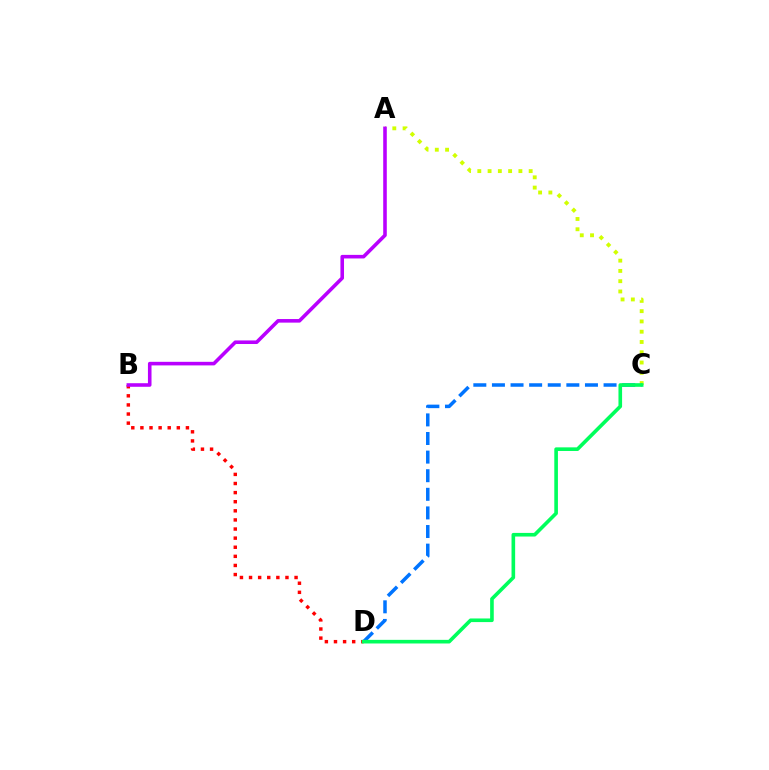{('A', 'C'): [{'color': '#d1ff00', 'line_style': 'dotted', 'thickness': 2.79}], ('C', 'D'): [{'color': '#0074ff', 'line_style': 'dashed', 'thickness': 2.53}, {'color': '#00ff5c', 'line_style': 'solid', 'thickness': 2.61}], ('B', 'D'): [{'color': '#ff0000', 'line_style': 'dotted', 'thickness': 2.47}], ('A', 'B'): [{'color': '#b900ff', 'line_style': 'solid', 'thickness': 2.58}]}